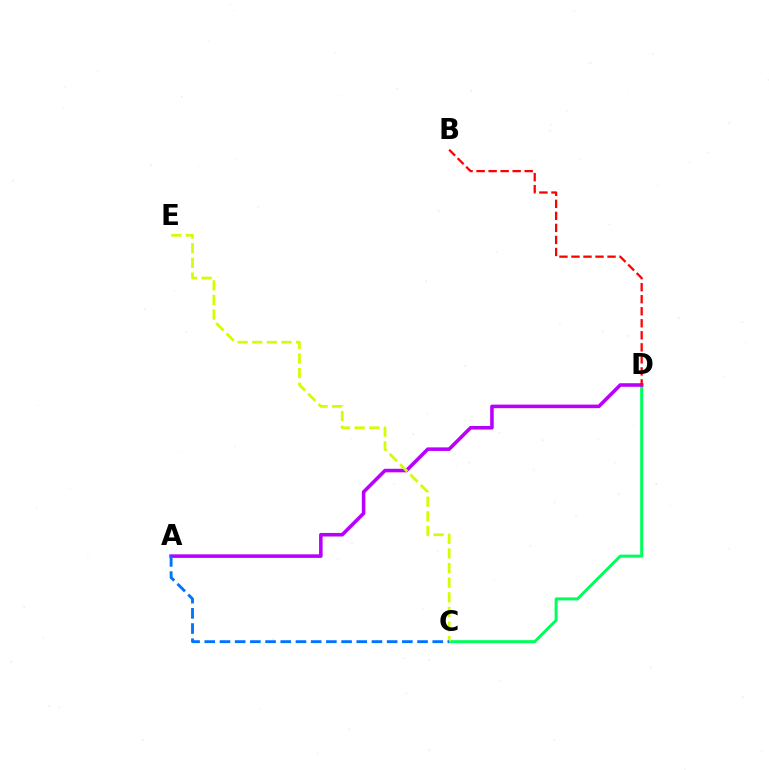{('C', 'D'): [{'color': '#00ff5c', 'line_style': 'solid', 'thickness': 2.16}], ('A', 'D'): [{'color': '#b900ff', 'line_style': 'solid', 'thickness': 2.57}], ('C', 'E'): [{'color': '#d1ff00', 'line_style': 'dashed', 'thickness': 1.99}], ('A', 'C'): [{'color': '#0074ff', 'line_style': 'dashed', 'thickness': 2.06}], ('B', 'D'): [{'color': '#ff0000', 'line_style': 'dashed', 'thickness': 1.63}]}